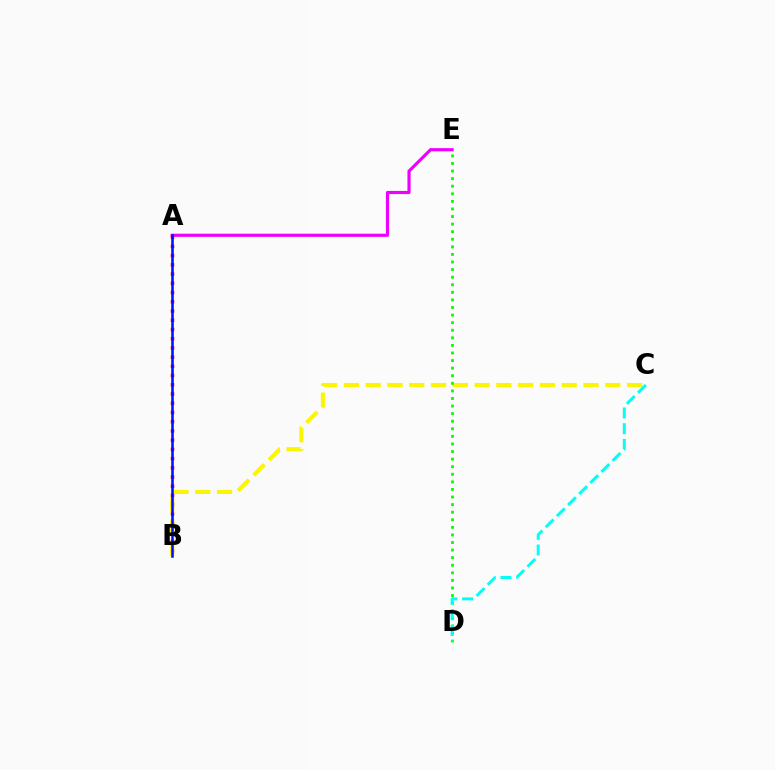{('A', 'E'): [{'color': '#ee00ff', 'line_style': 'solid', 'thickness': 2.28}], ('A', 'B'): [{'color': '#ff0000', 'line_style': 'dotted', 'thickness': 2.51}, {'color': '#0010ff', 'line_style': 'solid', 'thickness': 1.83}], ('B', 'C'): [{'color': '#fcf500', 'line_style': 'dashed', 'thickness': 2.96}], ('D', 'E'): [{'color': '#08ff00', 'line_style': 'dotted', 'thickness': 2.06}], ('C', 'D'): [{'color': '#00fff6', 'line_style': 'dashed', 'thickness': 2.14}]}